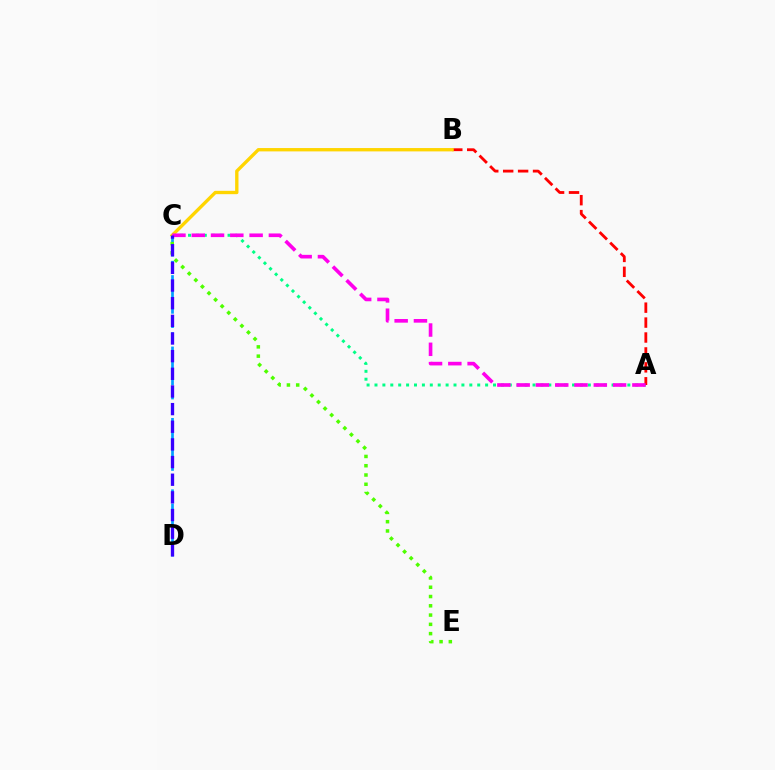{('A', 'C'): [{'color': '#00ff86', 'line_style': 'dotted', 'thickness': 2.15}, {'color': '#ff00ed', 'line_style': 'dashed', 'thickness': 2.62}], ('C', 'D'): [{'color': '#009eff', 'line_style': 'dashed', 'thickness': 1.94}, {'color': '#3700ff', 'line_style': 'dashed', 'thickness': 2.4}], ('A', 'B'): [{'color': '#ff0000', 'line_style': 'dashed', 'thickness': 2.03}], ('C', 'E'): [{'color': '#4fff00', 'line_style': 'dotted', 'thickness': 2.52}], ('B', 'C'): [{'color': '#ffd500', 'line_style': 'solid', 'thickness': 2.41}]}